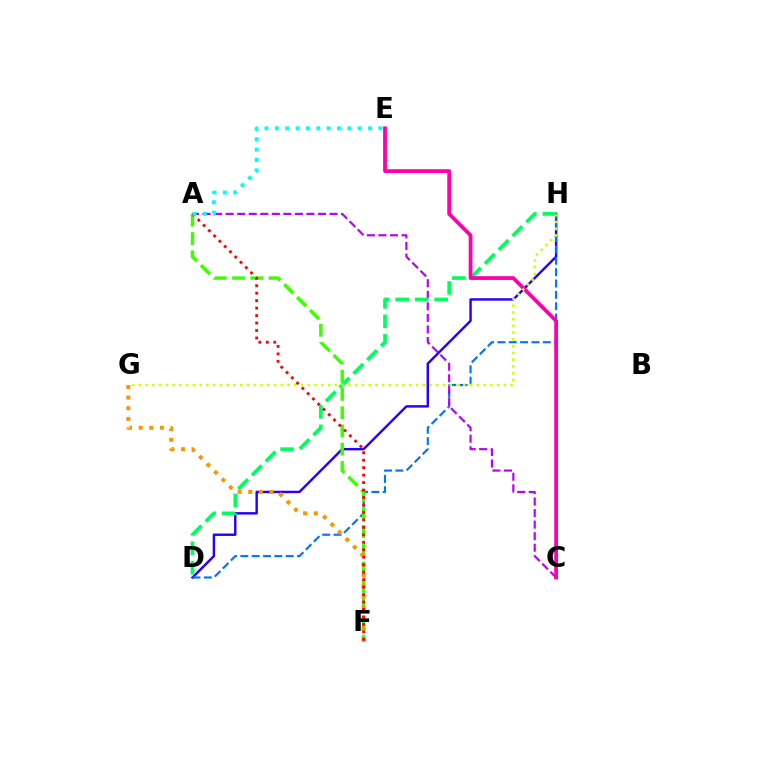{('D', 'H'): [{'color': '#2500ff', 'line_style': 'solid', 'thickness': 1.75}, {'color': '#0074ff', 'line_style': 'dashed', 'thickness': 1.54}, {'color': '#00ff5c', 'line_style': 'dashed', 'thickness': 2.65}], ('A', 'F'): [{'color': '#3dff00', 'line_style': 'dashed', 'thickness': 2.48}, {'color': '#ff0000', 'line_style': 'dotted', 'thickness': 2.03}], ('A', 'C'): [{'color': '#b900ff', 'line_style': 'dashed', 'thickness': 1.57}], ('C', 'E'): [{'color': '#ff00ac', 'line_style': 'solid', 'thickness': 2.73}], ('F', 'G'): [{'color': '#ff9400', 'line_style': 'dotted', 'thickness': 2.89}], ('G', 'H'): [{'color': '#d1ff00', 'line_style': 'dotted', 'thickness': 1.84}], ('A', 'E'): [{'color': '#00fff6', 'line_style': 'dotted', 'thickness': 2.81}]}